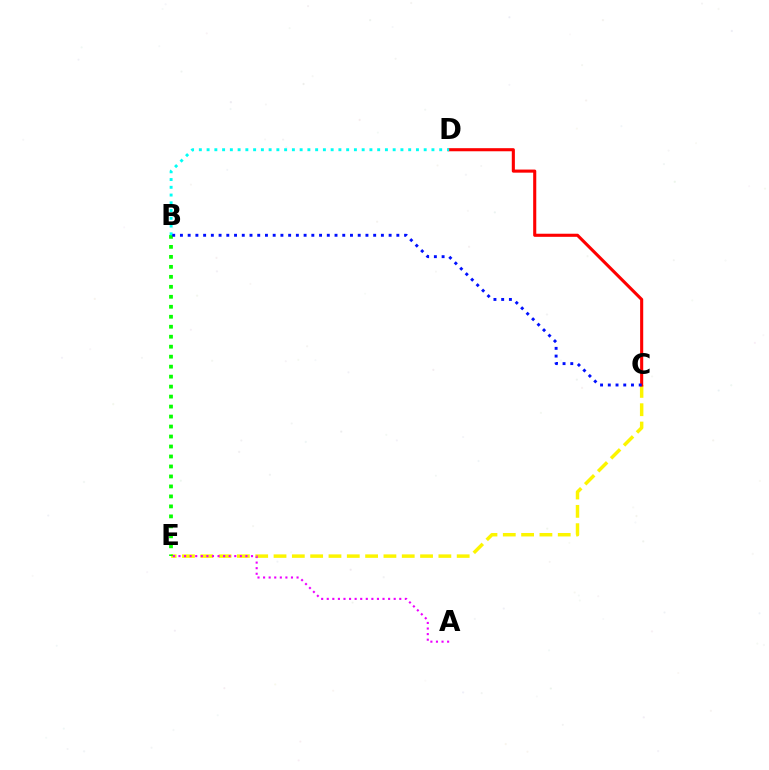{('C', 'E'): [{'color': '#fcf500', 'line_style': 'dashed', 'thickness': 2.49}], ('C', 'D'): [{'color': '#ff0000', 'line_style': 'solid', 'thickness': 2.23}], ('B', 'E'): [{'color': '#08ff00', 'line_style': 'dotted', 'thickness': 2.71}], ('B', 'D'): [{'color': '#00fff6', 'line_style': 'dotted', 'thickness': 2.11}], ('B', 'C'): [{'color': '#0010ff', 'line_style': 'dotted', 'thickness': 2.1}], ('A', 'E'): [{'color': '#ee00ff', 'line_style': 'dotted', 'thickness': 1.52}]}